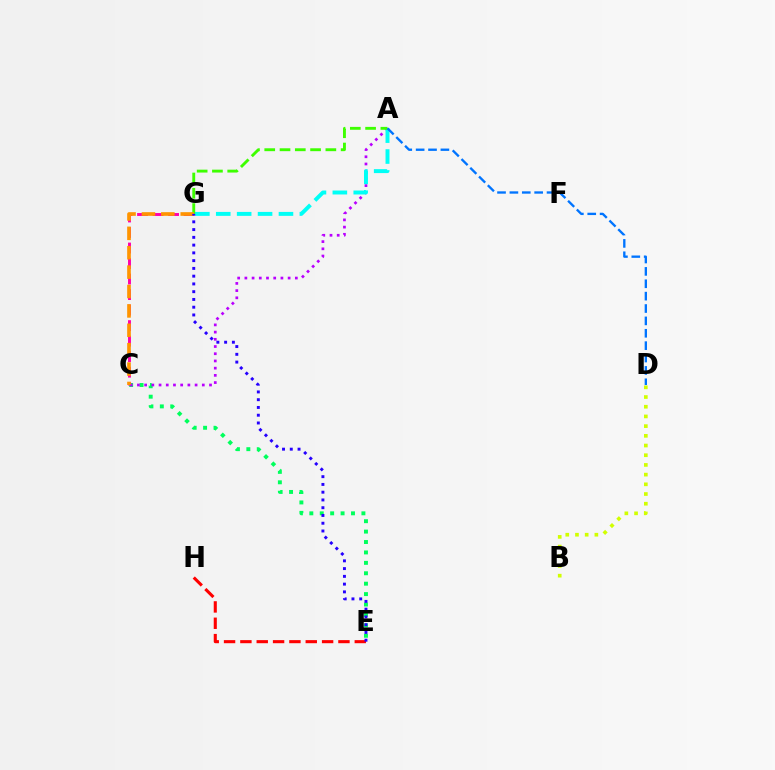{('C', 'E'): [{'color': '#00ff5c', 'line_style': 'dotted', 'thickness': 2.83}], ('C', 'G'): [{'color': '#ff00ac', 'line_style': 'dashed', 'thickness': 2.11}, {'color': '#ff9400', 'line_style': 'dashed', 'thickness': 2.63}], ('A', 'C'): [{'color': '#b900ff', 'line_style': 'dotted', 'thickness': 1.96}], ('E', 'H'): [{'color': '#ff0000', 'line_style': 'dashed', 'thickness': 2.22}], ('A', 'G'): [{'color': '#00fff6', 'line_style': 'dashed', 'thickness': 2.84}, {'color': '#3dff00', 'line_style': 'dashed', 'thickness': 2.08}], ('E', 'G'): [{'color': '#2500ff', 'line_style': 'dotted', 'thickness': 2.11}], ('B', 'D'): [{'color': '#d1ff00', 'line_style': 'dotted', 'thickness': 2.64}], ('A', 'D'): [{'color': '#0074ff', 'line_style': 'dashed', 'thickness': 1.68}]}